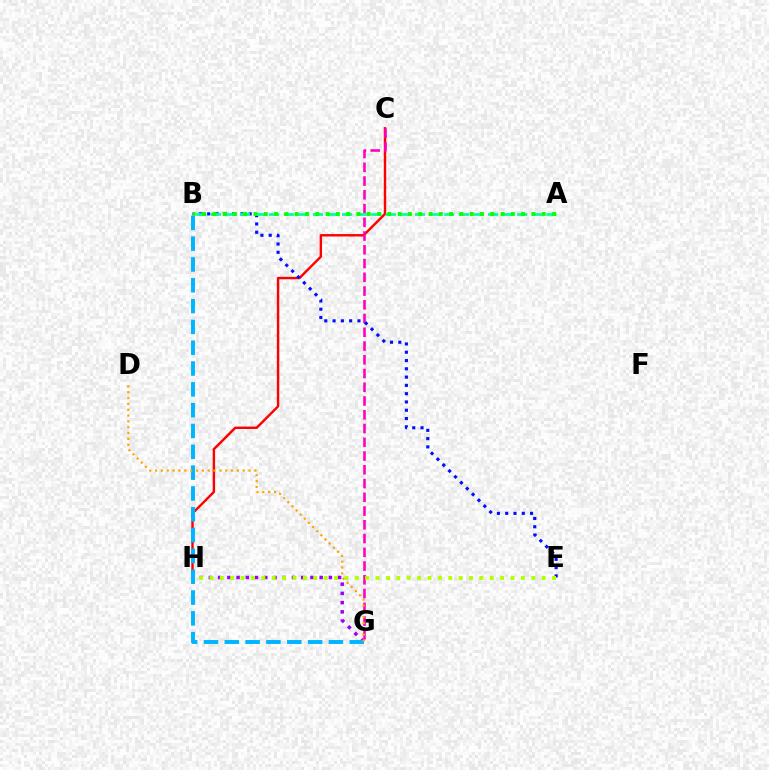{('C', 'H'): [{'color': '#ff0000', 'line_style': 'solid', 'thickness': 1.74}], ('C', 'G'): [{'color': '#ff00bd', 'line_style': 'dashed', 'thickness': 1.87}], ('B', 'E'): [{'color': '#0010ff', 'line_style': 'dotted', 'thickness': 2.25}], ('A', 'B'): [{'color': '#00ff9d', 'line_style': 'dashed', 'thickness': 1.98}, {'color': '#08ff00', 'line_style': 'dotted', 'thickness': 2.8}], ('G', 'H'): [{'color': '#9b00ff', 'line_style': 'dotted', 'thickness': 2.51}], ('B', 'G'): [{'color': '#00b5ff', 'line_style': 'dashed', 'thickness': 2.83}], ('E', 'H'): [{'color': '#b3ff00', 'line_style': 'dotted', 'thickness': 2.82}], ('D', 'G'): [{'color': '#ffa500', 'line_style': 'dotted', 'thickness': 1.59}]}